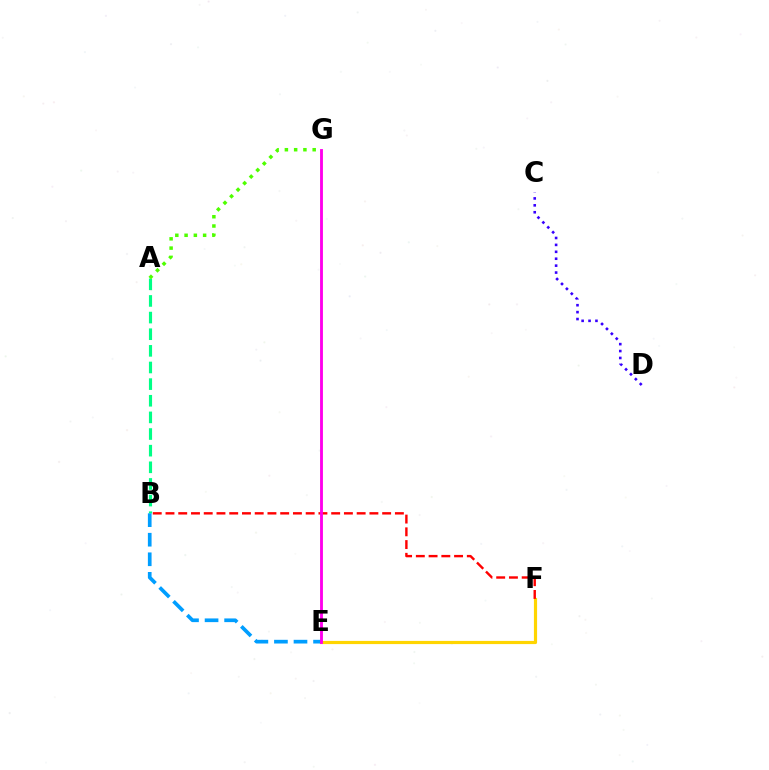{('E', 'F'): [{'color': '#ffd500', 'line_style': 'solid', 'thickness': 2.29}], ('A', 'B'): [{'color': '#00ff86', 'line_style': 'dashed', 'thickness': 2.26}], ('B', 'F'): [{'color': '#ff0000', 'line_style': 'dashed', 'thickness': 1.73}], ('A', 'G'): [{'color': '#4fff00', 'line_style': 'dotted', 'thickness': 2.52}], ('B', 'E'): [{'color': '#009eff', 'line_style': 'dashed', 'thickness': 2.66}], ('E', 'G'): [{'color': '#ff00ed', 'line_style': 'solid', 'thickness': 2.06}], ('C', 'D'): [{'color': '#3700ff', 'line_style': 'dotted', 'thickness': 1.88}]}